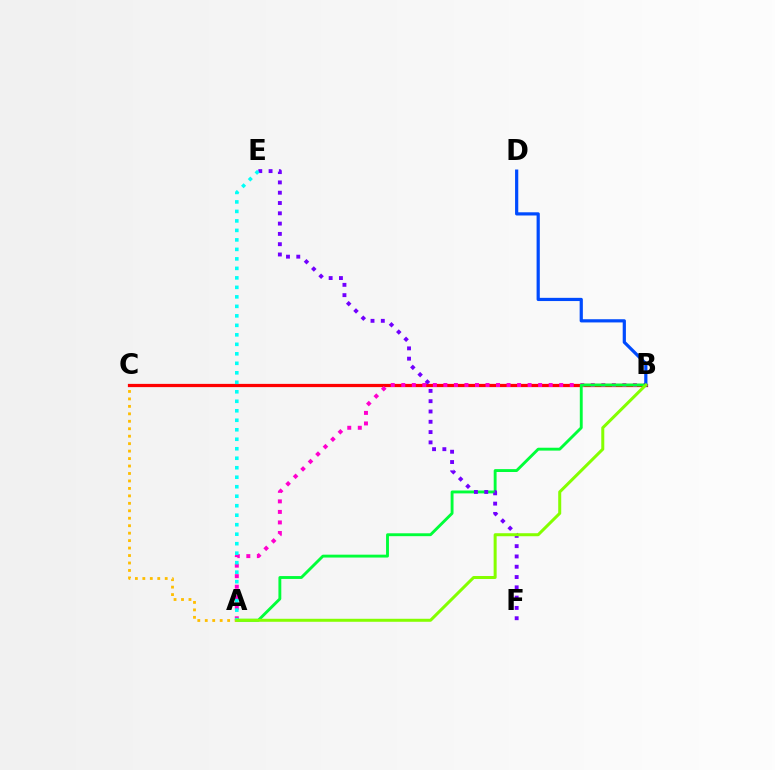{('B', 'C'): [{'color': '#ff0000', 'line_style': 'solid', 'thickness': 2.33}], ('A', 'B'): [{'color': '#ff00cf', 'line_style': 'dotted', 'thickness': 2.86}, {'color': '#00ff39', 'line_style': 'solid', 'thickness': 2.07}, {'color': '#84ff00', 'line_style': 'solid', 'thickness': 2.17}], ('E', 'F'): [{'color': '#7200ff', 'line_style': 'dotted', 'thickness': 2.8}], ('A', 'C'): [{'color': '#ffbd00', 'line_style': 'dotted', 'thickness': 2.03}], ('B', 'D'): [{'color': '#004bff', 'line_style': 'solid', 'thickness': 2.31}], ('A', 'E'): [{'color': '#00fff6', 'line_style': 'dotted', 'thickness': 2.58}]}